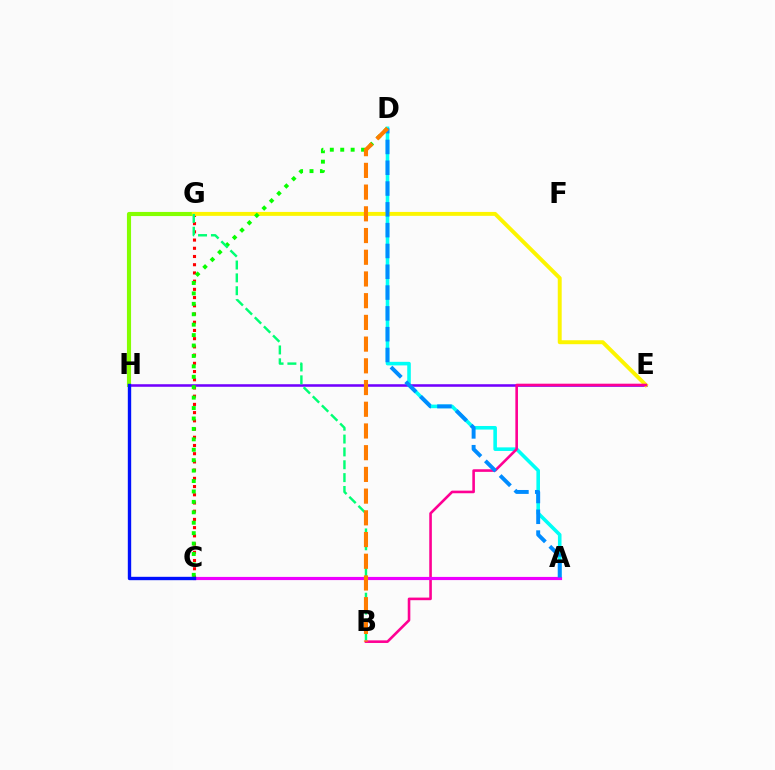{('E', 'H'): [{'color': '#7200ff', 'line_style': 'solid', 'thickness': 1.84}], ('G', 'H'): [{'color': '#84ff00', 'line_style': 'solid', 'thickness': 2.97}], ('A', 'D'): [{'color': '#00fff6', 'line_style': 'solid', 'thickness': 2.58}, {'color': '#008cff', 'line_style': 'dashed', 'thickness': 2.83}], ('C', 'G'): [{'color': '#ff0000', 'line_style': 'dotted', 'thickness': 2.23}], ('E', 'G'): [{'color': '#fcf500', 'line_style': 'solid', 'thickness': 2.83}], ('C', 'D'): [{'color': '#08ff00', 'line_style': 'dotted', 'thickness': 2.83}], ('B', 'E'): [{'color': '#ff0094', 'line_style': 'solid', 'thickness': 1.88}], ('B', 'G'): [{'color': '#00ff74', 'line_style': 'dashed', 'thickness': 1.75}], ('A', 'C'): [{'color': '#ee00ff', 'line_style': 'solid', 'thickness': 2.28}], ('C', 'H'): [{'color': '#0010ff', 'line_style': 'solid', 'thickness': 2.42}], ('B', 'D'): [{'color': '#ff7c00', 'line_style': 'dashed', 'thickness': 2.95}]}